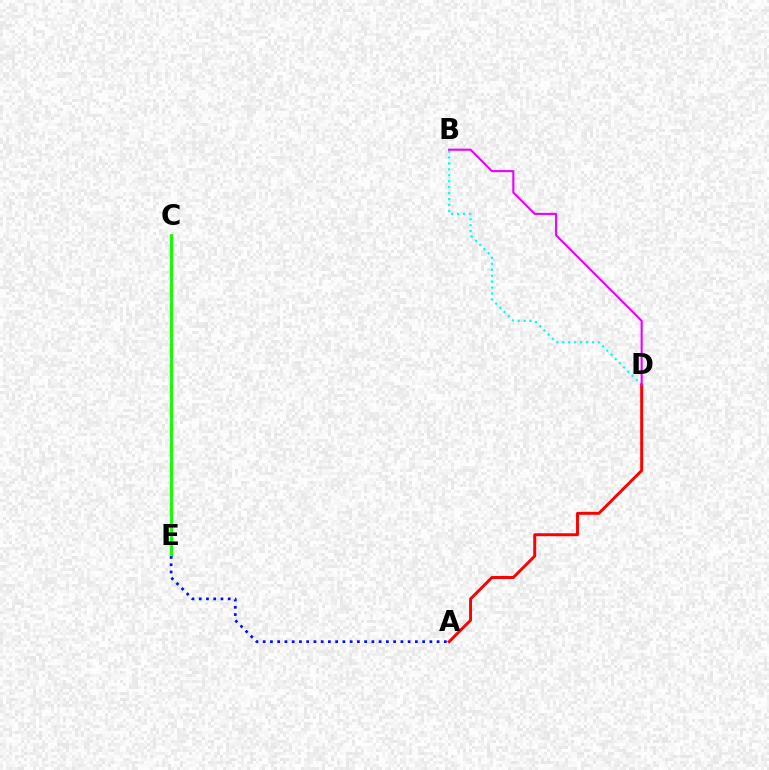{('B', 'D'): [{'color': '#00fff6', 'line_style': 'dotted', 'thickness': 1.61}, {'color': '#ee00ff', 'line_style': 'solid', 'thickness': 1.52}], ('C', 'E'): [{'color': '#fcf500', 'line_style': 'dashed', 'thickness': 2.7}, {'color': '#08ff00', 'line_style': 'solid', 'thickness': 2.04}], ('A', 'D'): [{'color': '#ff0000', 'line_style': 'solid', 'thickness': 2.12}], ('A', 'E'): [{'color': '#0010ff', 'line_style': 'dotted', 'thickness': 1.97}]}